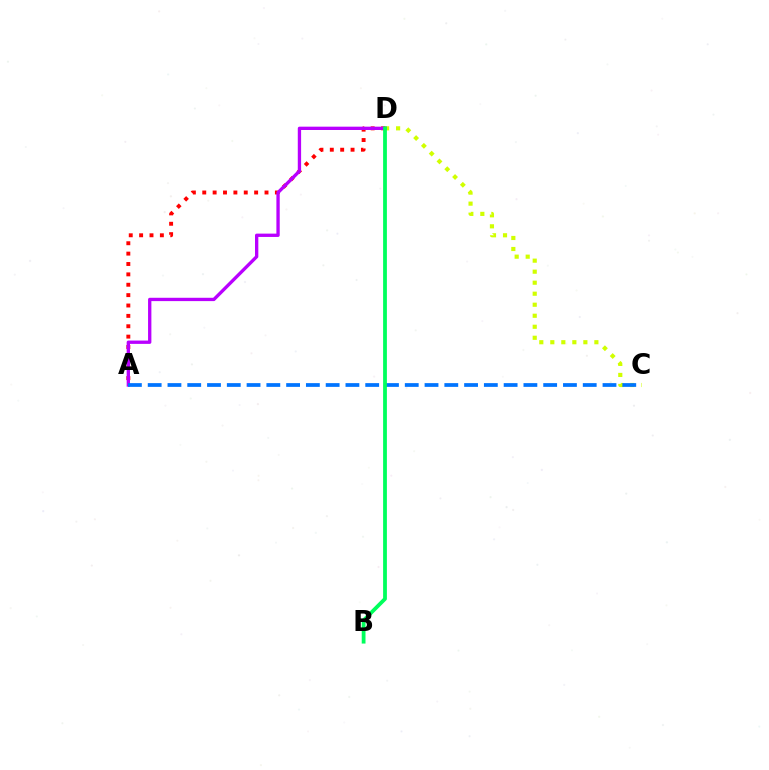{('C', 'D'): [{'color': '#d1ff00', 'line_style': 'dotted', 'thickness': 2.99}], ('A', 'D'): [{'color': '#ff0000', 'line_style': 'dotted', 'thickness': 2.82}, {'color': '#b900ff', 'line_style': 'solid', 'thickness': 2.39}], ('A', 'C'): [{'color': '#0074ff', 'line_style': 'dashed', 'thickness': 2.69}], ('B', 'D'): [{'color': '#00ff5c', 'line_style': 'solid', 'thickness': 2.72}]}